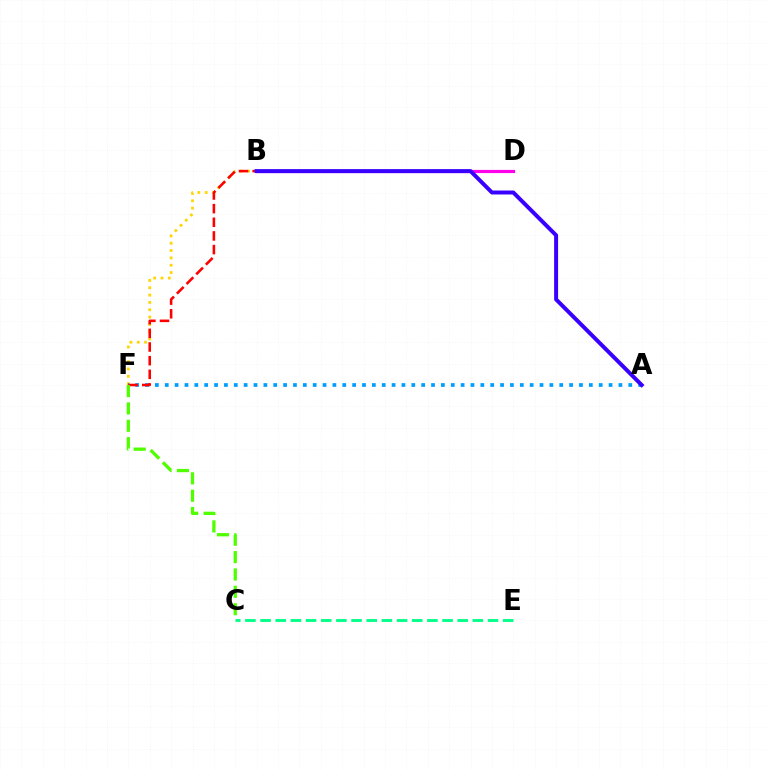{('B', 'F'): [{'color': '#ffd500', 'line_style': 'dotted', 'thickness': 1.99}, {'color': '#ff0000', 'line_style': 'dashed', 'thickness': 1.85}], ('C', 'E'): [{'color': '#00ff86', 'line_style': 'dashed', 'thickness': 2.06}], ('B', 'D'): [{'color': '#ff00ed', 'line_style': 'solid', 'thickness': 2.3}], ('A', 'F'): [{'color': '#009eff', 'line_style': 'dotted', 'thickness': 2.68}], ('C', 'F'): [{'color': '#4fff00', 'line_style': 'dashed', 'thickness': 2.36}], ('A', 'B'): [{'color': '#3700ff', 'line_style': 'solid', 'thickness': 2.86}]}